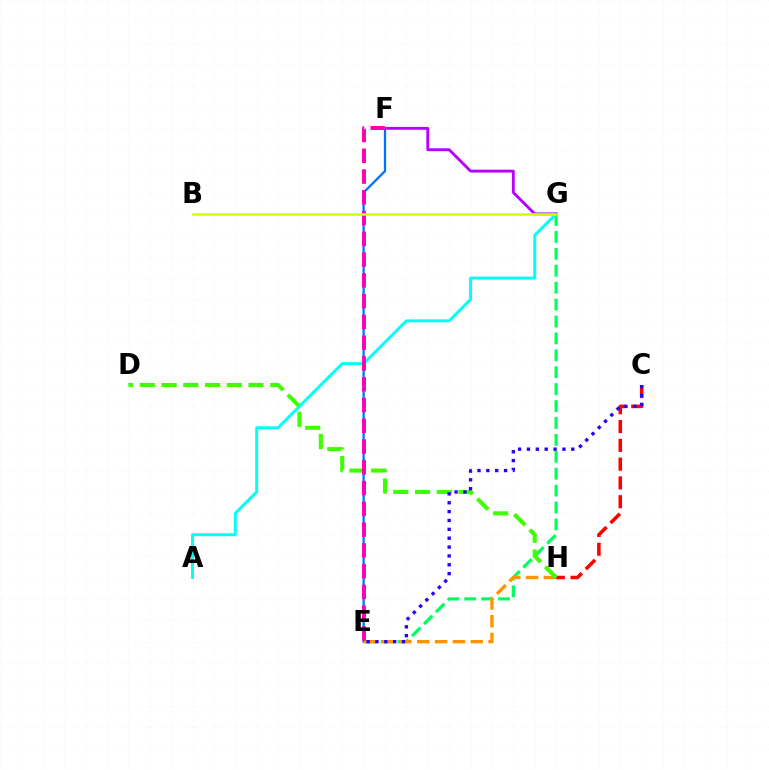{('E', 'G'): [{'color': '#00ff5c', 'line_style': 'dashed', 'thickness': 2.3}], ('E', 'F'): [{'color': '#0074ff', 'line_style': 'solid', 'thickness': 1.65}, {'color': '#ff00ac', 'line_style': 'dashed', 'thickness': 2.82}], ('A', 'G'): [{'color': '#00fff6', 'line_style': 'solid', 'thickness': 2.13}], ('E', 'H'): [{'color': '#ff9400', 'line_style': 'dashed', 'thickness': 2.42}], ('C', 'H'): [{'color': '#ff0000', 'line_style': 'dashed', 'thickness': 2.55}], ('D', 'H'): [{'color': '#3dff00', 'line_style': 'dashed', 'thickness': 2.95}], ('F', 'G'): [{'color': '#b900ff', 'line_style': 'solid', 'thickness': 2.07}], ('C', 'E'): [{'color': '#2500ff', 'line_style': 'dotted', 'thickness': 2.41}], ('B', 'G'): [{'color': '#d1ff00', 'line_style': 'solid', 'thickness': 1.86}]}